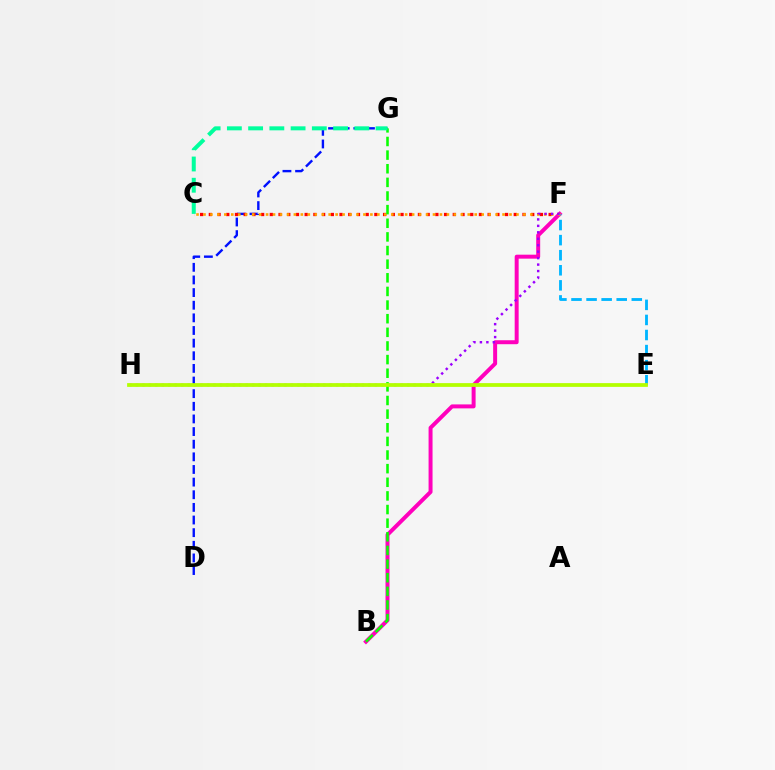{('D', 'G'): [{'color': '#0010ff', 'line_style': 'dashed', 'thickness': 1.72}], ('C', 'F'): [{'color': '#ff0000', 'line_style': 'dotted', 'thickness': 2.37}, {'color': '#ffa500', 'line_style': 'dotted', 'thickness': 1.89}], ('B', 'F'): [{'color': '#ff00bd', 'line_style': 'solid', 'thickness': 2.86}], ('F', 'H'): [{'color': '#9b00ff', 'line_style': 'dotted', 'thickness': 1.75}], ('E', 'F'): [{'color': '#00b5ff', 'line_style': 'dashed', 'thickness': 2.05}], ('B', 'G'): [{'color': '#08ff00', 'line_style': 'dashed', 'thickness': 1.85}], ('E', 'H'): [{'color': '#b3ff00', 'line_style': 'solid', 'thickness': 2.71}], ('C', 'G'): [{'color': '#00ff9d', 'line_style': 'dashed', 'thickness': 2.89}]}